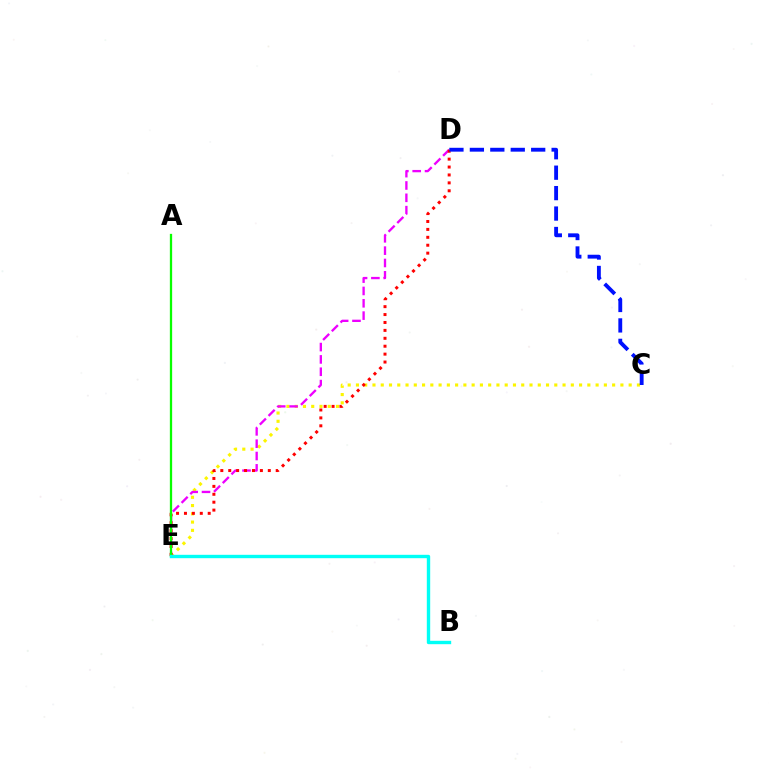{('C', 'E'): [{'color': '#fcf500', 'line_style': 'dotted', 'thickness': 2.25}], ('D', 'E'): [{'color': '#ee00ff', 'line_style': 'dashed', 'thickness': 1.68}, {'color': '#ff0000', 'line_style': 'dotted', 'thickness': 2.15}], ('A', 'E'): [{'color': '#08ff00', 'line_style': 'solid', 'thickness': 1.65}], ('B', 'E'): [{'color': '#00fff6', 'line_style': 'solid', 'thickness': 2.44}], ('C', 'D'): [{'color': '#0010ff', 'line_style': 'dashed', 'thickness': 2.78}]}